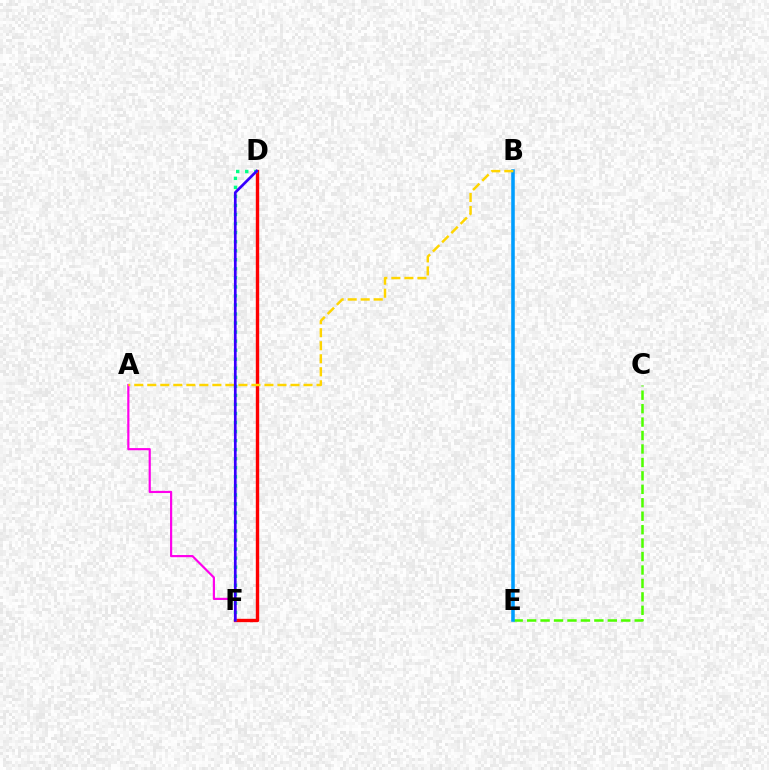{('D', 'F'): [{'color': '#ff0000', 'line_style': 'solid', 'thickness': 2.43}, {'color': '#00ff86', 'line_style': 'dotted', 'thickness': 2.46}, {'color': '#3700ff', 'line_style': 'solid', 'thickness': 1.93}], ('C', 'E'): [{'color': '#4fff00', 'line_style': 'dashed', 'thickness': 1.83}], ('A', 'F'): [{'color': '#ff00ed', 'line_style': 'solid', 'thickness': 1.57}], ('B', 'E'): [{'color': '#009eff', 'line_style': 'solid', 'thickness': 2.56}], ('A', 'B'): [{'color': '#ffd500', 'line_style': 'dashed', 'thickness': 1.77}]}